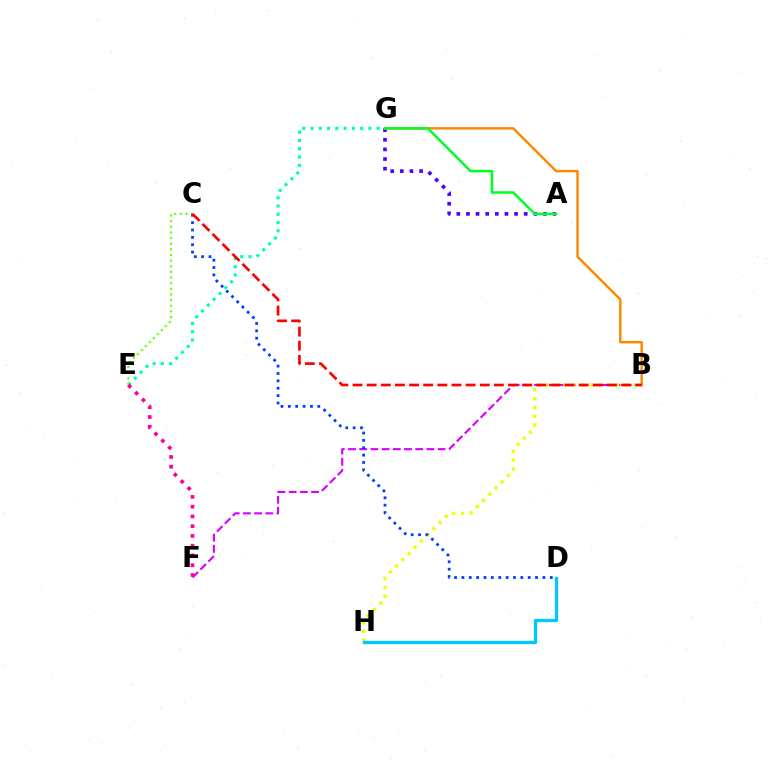{('E', 'G'): [{'color': '#00ffaf', 'line_style': 'dotted', 'thickness': 2.25}], ('B', 'F'): [{'color': '#d600ff', 'line_style': 'dashed', 'thickness': 1.52}], ('A', 'G'): [{'color': '#4f00ff', 'line_style': 'dotted', 'thickness': 2.62}, {'color': '#00ff27', 'line_style': 'solid', 'thickness': 1.82}], ('B', 'G'): [{'color': '#ff8800', 'line_style': 'solid', 'thickness': 1.76}], ('B', 'H'): [{'color': '#eeff00', 'line_style': 'dotted', 'thickness': 2.38}], ('C', 'E'): [{'color': '#66ff00', 'line_style': 'dotted', 'thickness': 1.53}], ('E', 'F'): [{'color': '#ff00a0', 'line_style': 'dotted', 'thickness': 2.65}], ('C', 'D'): [{'color': '#003fff', 'line_style': 'dotted', 'thickness': 2.0}], ('B', 'C'): [{'color': '#ff0000', 'line_style': 'dashed', 'thickness': 1.92}], ('D', 'H'): [{'color': '#00c7ff', 'line_style': 'solid', 'thickness': 2.37}]}